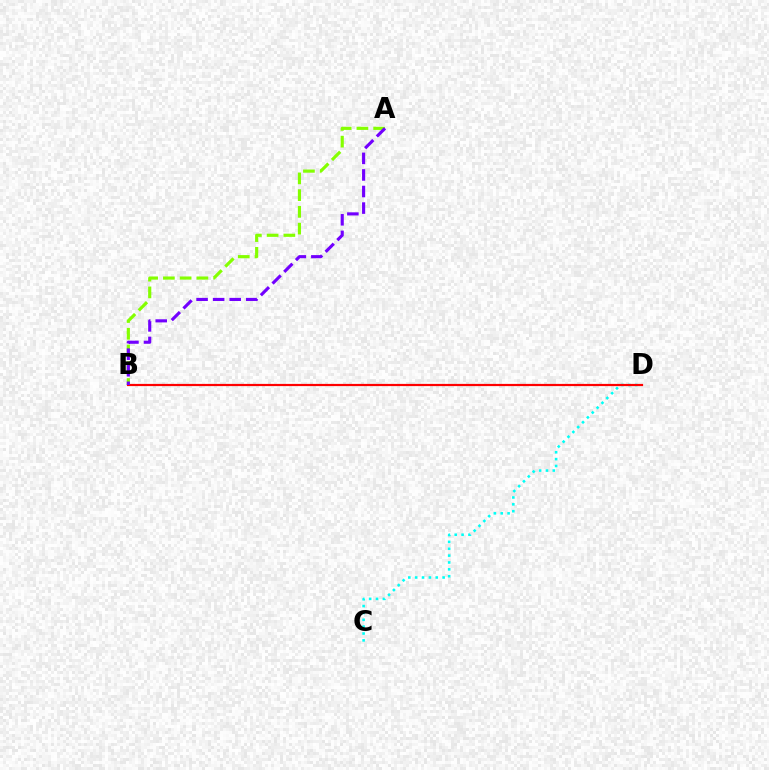{('C', 'D'): [{'color': '#00fff6', 'line_style': 'dotted', 'thickness': 1.86}], ('B', 'D'): [{'color': '#ff0000', 'line_style': 'solid', 'thickness': 1.59}], ('A', 'B'): [{'color': '#84ff00', 'line_style': 'dashed', 'thickness': 2.28}, {'color': '#7200ff', 'line_style': 'dashed', 'thickness': 2.25}]}